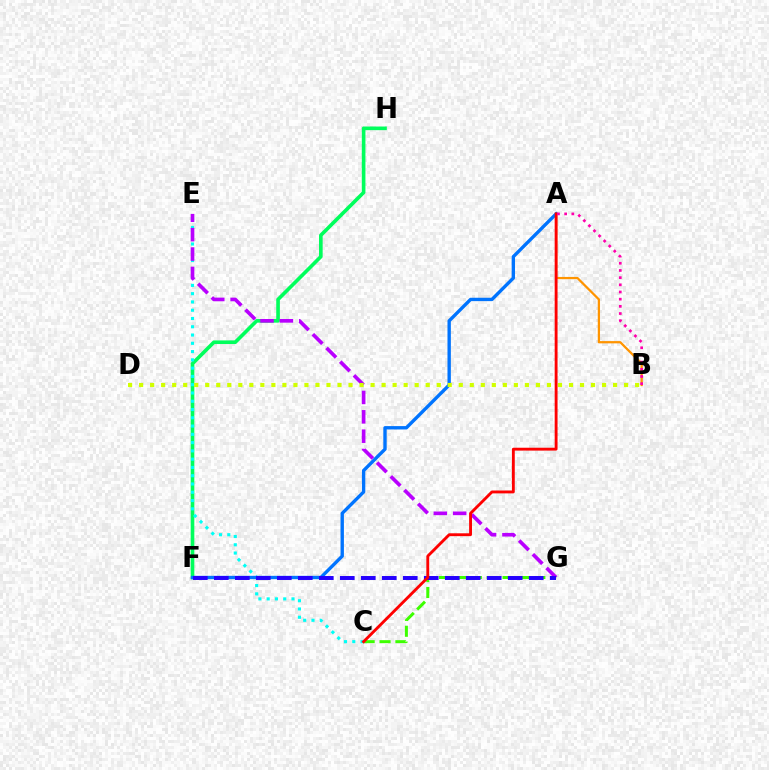{('A', 'B'): [{'color': '#ff9400', 'line_style': 'solid', 'thickness': 1.62}, {'color': '#ff00ac', 'line_style': 'dotted', 'thickness': 1.95}], ('F', 'H'): [{'color': '#00ff5c', 'line_style': 'solid', 'thickness': 2.62}], ('C', 'E'): [{'color': '#00fff6', 'line_style': 'dotted', 'thickness': 2.25}], ('E', 'G'): [{'color': '#b900ff', 'line_style': 'dashed', 'thickness': 2.63}], ('C', 'G'): [{'color': '#3dff00', 'line_style': 'dashed', 'thickness': 2.16}], ('A', 'F'): [{'color': '#0074ff', 'line_style': 'solid', 'thickness': 2.42}], ('B', 'D'): [{'color': '#d1ff00', 'line_style': 'dotted', 'thickness': 2.99}], ('F', 'G'): [{'color': '#2500ff', 'line_style': 'dashed', 'thickness': 2.85}], ('A', 'C'): [{'color': '#ff0000', 'line_style': 'solid', 'thickness': 2.06}]}